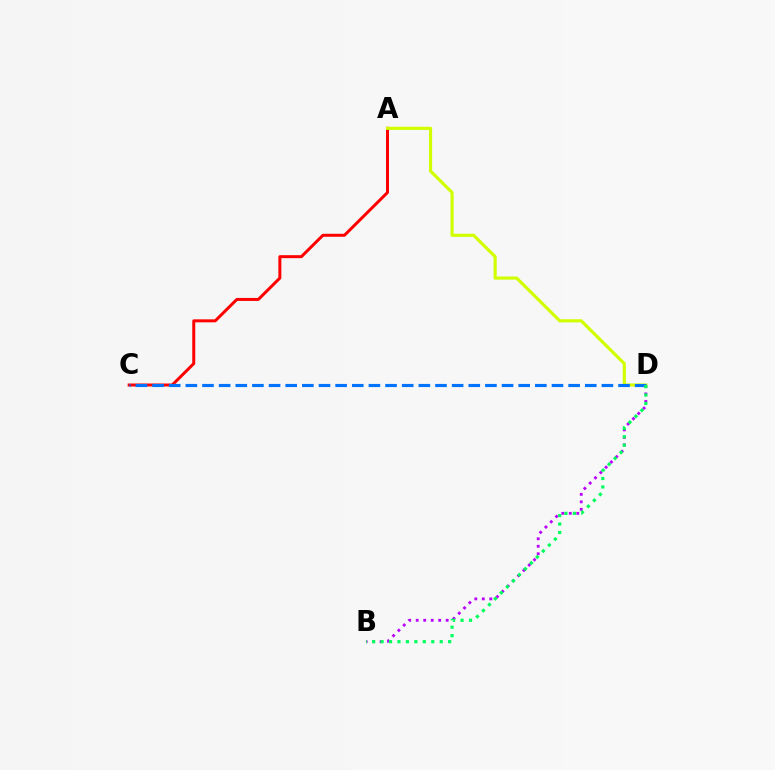{('B', 'D'): [{'color': '#b900ff', 'line_style': 'dotted', 'thickness': 2.03}, {'color': '#00ff5c', 'line_style': 'dotted', 'thickness': 2.3}], ('A', 'C'): [{'color': '#ff0000', 'line_style': 'solid', 'thickness': 2.16}], ('A', 'D'): [{'color': '#d1ff00', 'line_style': 'solid', 'thickness': 2.27}], ('C', 'D'): [{'color': '#0074ff', 'line_style': 'dashed', 'thickness': 2.26}]}